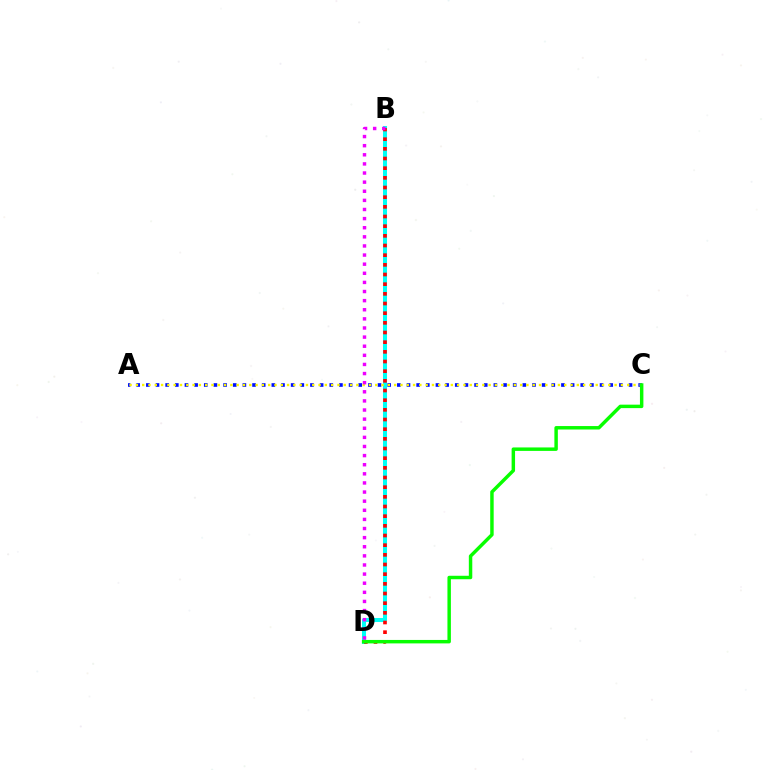{('A', 'C'): [{'color': '#0010ff', 'line_style': 'dotted', 'thickness': 2.62}, {'color': '#fcf500', 'line_style': 'dotted', 'thickness': 1.71}], ('B', 'D'): [{'color': '#00fff6', 'line_style': 'solid', 'thickness': 2.9}, {'color': '#ff0000', 'line_style': 'dotted', 'thickness': 2.63}, {'color': '#ee00ff', 'line_style': 'dotted', 'thickness': 2.48}], ('C', 'D'): [{'color': '#08ff00', 'line_style': 'solid', 'thickness': 2.49}]}